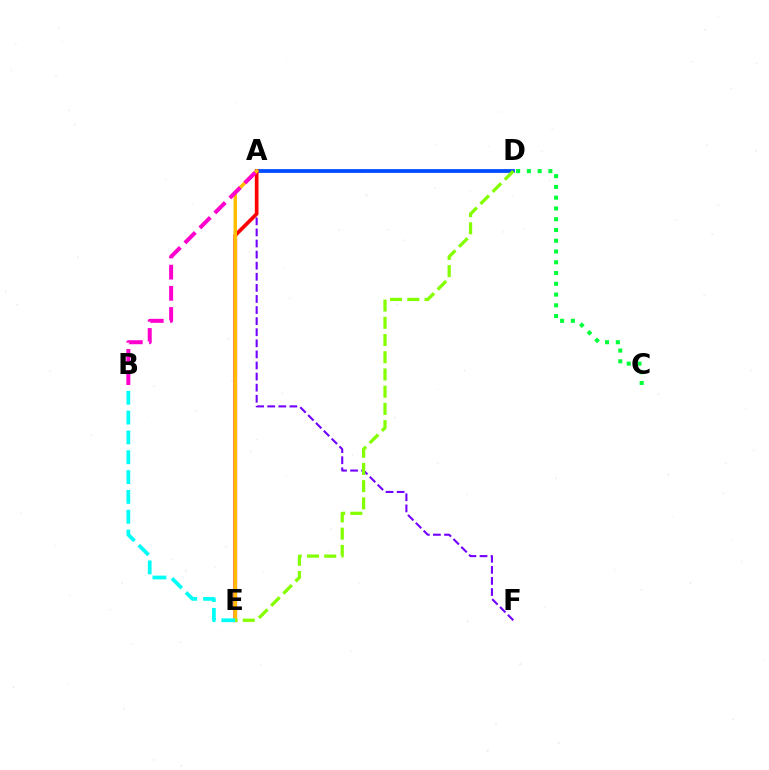{('A', 'F'): [{'color': '#7200ff', 'line_style': 'dashed', 'thickness': 1.51}], ('A', 'D'): [{'color': '#004bff', 'line_style': 'solid', 'thickness': 2.71}], ('C', 'D'): [{'color': '#00ff39', 'line_style': 'dotted', 'thickness': 2.92}], ('A', 'E'): [{'color': '#ff0000', 'line_style': 'solid', 'thickness': 2.65}, {'color': '#ffbd00', 'line_style': 'solid', 'thickness': 2.5}], ('A', 'B'): [{'color': '#ff00cf', 'line_style': 'dashed', 'thickness': 2.88}], ('B', 'E'): [{'color': '#00fff6', 'line_style': 'dashed', 'thickness': 2.69}], ('D', 'E'): [{'color': '#84ff00', 'line_style': 'dashed', 'thickness': 2.34}]}